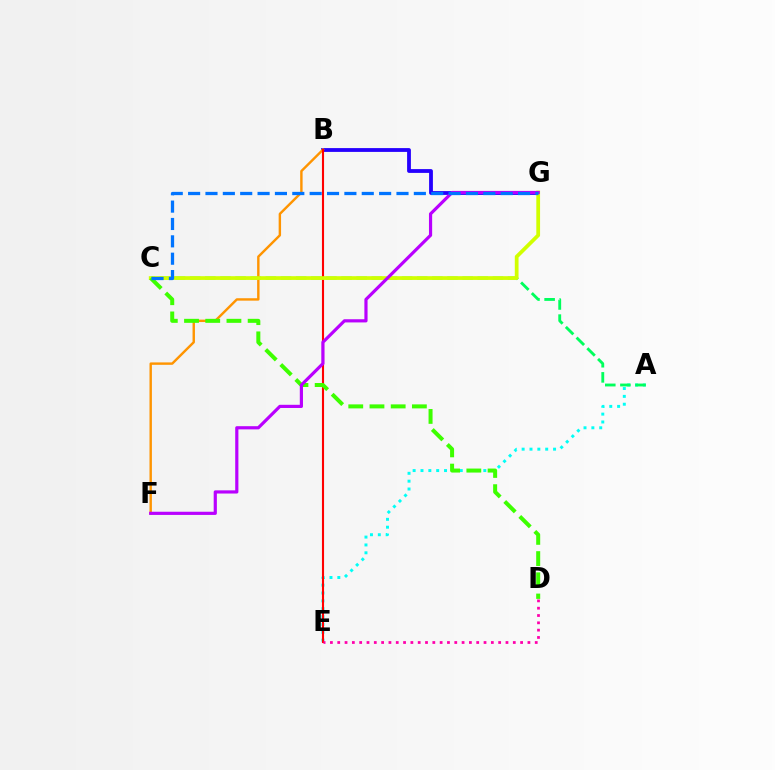{('A', 'E'): [{'color': '#00fff6', 'line_style': 'dotted', 'thickness': 2.13}], ('A', 'C'): [{'color': '#00ff5c', 'line_style': 'dashed', 'thickness': 2.06}], ('B', 'G'): [{'color': '#2500ff', 'line_style': 'solid', 'thickness': 2.74}], ('B', 'F'): [{'color': '#ff9400', 'line_style': 'solid', 'thickness': 1.74}], ('B', 'E'): [{'color': '#ff0000', 'line_style': 'solid', 'thickness': 1.52}], ('C', 'G'): [{'color': '#d1ff00', 'line_style': 'solid', 'thickness': 2.7}, {'color': '#0074ff', 'line_style': 'dashed', 'thickness': 2.36}], ('C', 'D'): [{'color': '#3dff00', 'line_style': 'dashed', 'thickness': 2.88}], ('F', 'G'): [{'color': '#b900ff', 'line_style': 'solid', 'thickness': 2.29}], ('D', 'E'): [{'color': '#ff00ac', 'line_style': 'dotted', 'thickness': 1.99}]}